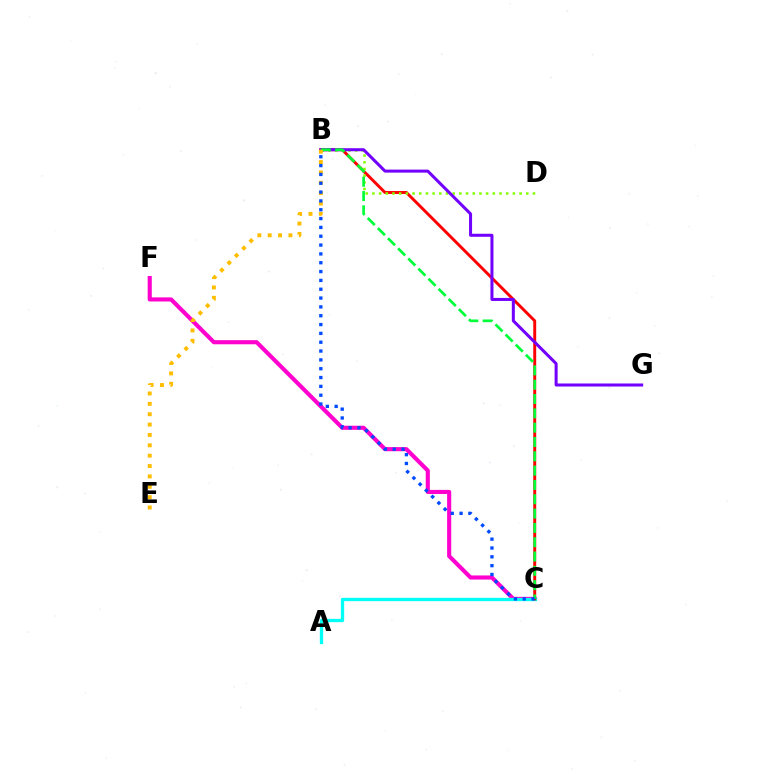{('C', 'F'): [{'color': '#ff00cf', 'line_style': 'solid', 'thickness': 2.96}], ('A', 'C'): [{'color': '#00fff6', 'line_style': 'solid', 'thickness': 2.38}], ('B', 'C'): [{'color': '#ff0000', 'line_style': 'solid', 'thickness': 2.11}, {'color': '#00ff39', 'line_style': 'dashed', 'thickness': 1.95}, {'color': '#004bff', 'line_style': 'dotted', 'thickness': 2.4}], ('B', 'D'): [{'color': '#84ff00', 'line_style': 'dotted', 'thickness': 1.82}], ('B', 'G'): [{'color': '#7200ff', 'line_style': 'solid', 'thickness': 2.18}], ('B', 'E'): [{'color': '#ffbd00', 'line_style': 'dotted', 'thickness': 2.82}]}